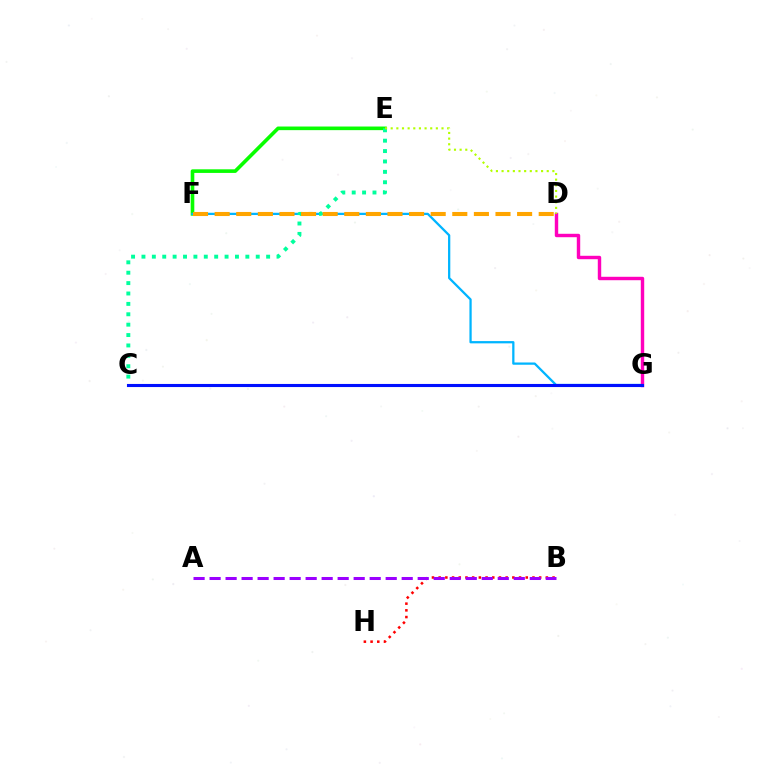{('E', 'F'): [{'color': '#08ff00', 'line_style': 'solid', 'thickness': 2.61}], ('B', 'H'): [{'color': '#ff0000', 'line_style': 'dotted', 'thickness': 1.82}], ('F', 'G'): [{'color': '#00b5ff', 'line_style': 'solid', 'thickness': 1.63}], ('C', 'E'): [{'color': '#00ff9d', 'line_style': 'dotted', 'thickness': 2.82}], ('A', 'B'): [{'color': '#9b00ff', 'line_style': 'dashed', 'thickness': 2.17}], ('D', 'G'): [{'color': '#ff00bd', 'line_style': 'solid', 'thickness': 2.46}], ('D', 'E'): [{'color': '#b3ff00', 'line_style': 'dotted', 'thickness': 1.53}], ('D', 'F'): [{'color': '#ffa500', 'line_style': 'dashed', 'thickness': 2.93}], ('C', 'G'): [{'color': '#0010ff', 'line_style': 'solid', 'thickness': 2.23}]}